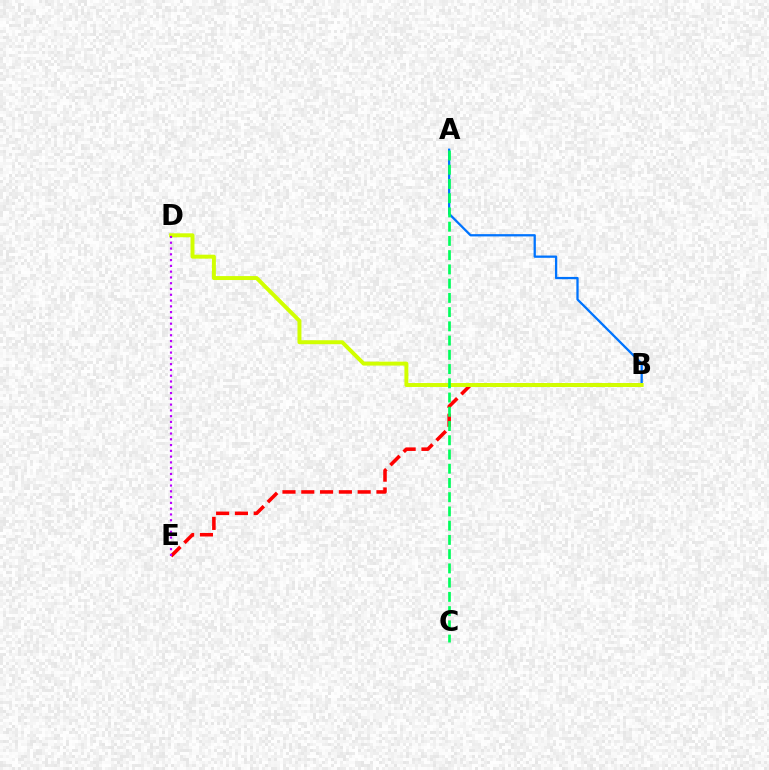{('B', 'E'): [{'color': '#ff0000', 'line_style': 'dashed', 'thickness': 2.55}], ('A', 'B'): [{'color': '#0074ff', 'line_style': 'solid', 'thickness': 1.64}], ('B', 'D'): [{'color': '#d1ff00', 'line_style': 'solid', 'thickness': 2.84}], ('A', 'C'): [{'color': '#00ff5c', 'line_style': 'dashed', 'thickness': 1.93}], ('D', 'E'): [{'color': '#b900ff', 'line_style': 'dotted', 'thickness': 1.57}]}